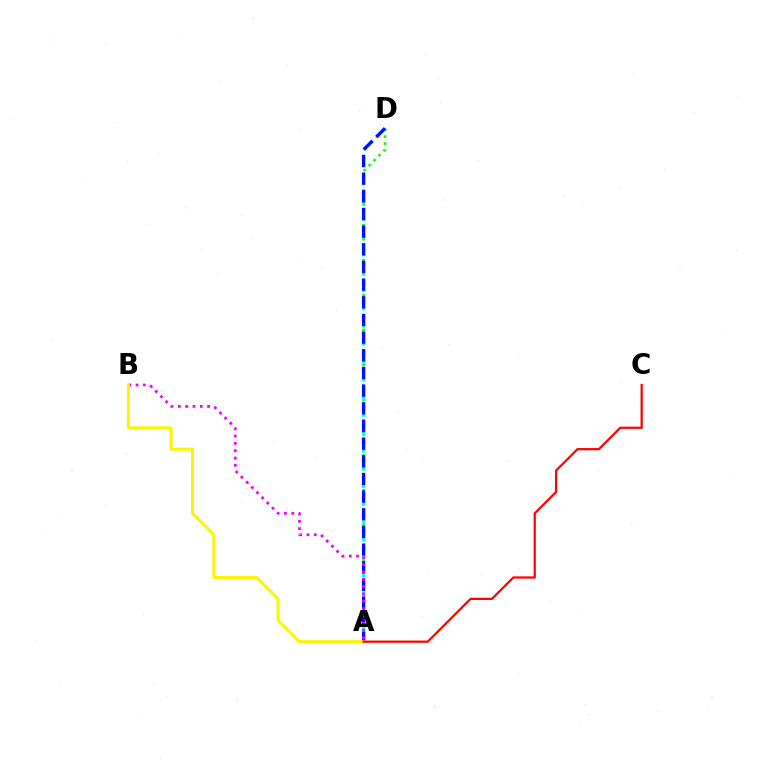{('A', 'D'): [{'color': '#08ff00', 'line_style': 'dotted', 'thickness': 1.89}, {'color': '#00fff6', 'line_style': 'dotted', 'thickness': 2.42}, {'color': '#0010ff', 'line_style': 'dashed', 'thickness': 2.4}], ('A', 'B'): [{'color': '#ee00ff', 'line_style': 'dotted', 'thickness': 1.99}, {'color': '#fcf500', 'line_style': 'solid', 'thickness': 2.15}], ('A', 'C'): [{'color': '#ff0000', 'line_style': 'solid', 'thickness': 1.61}]}